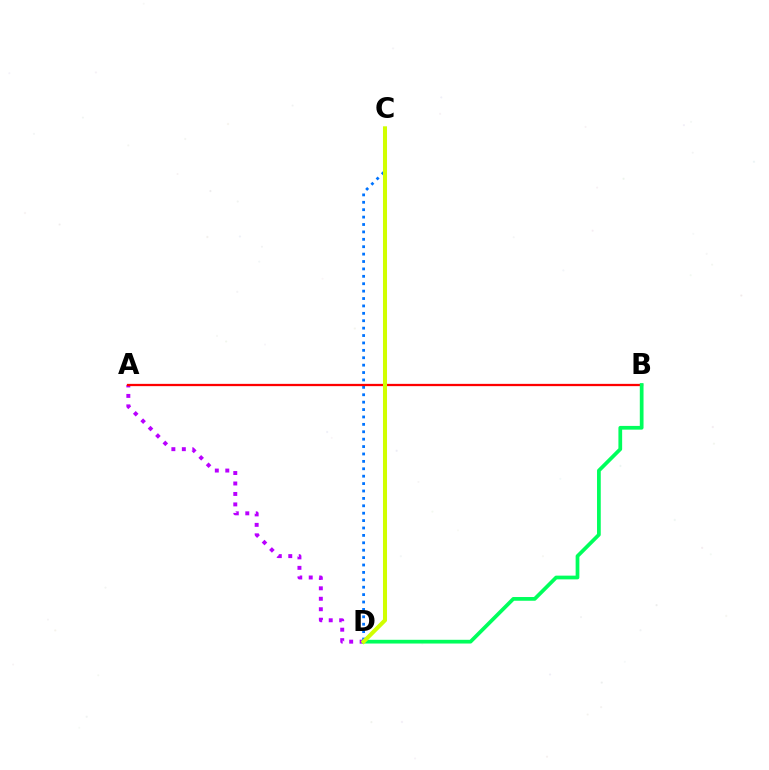{('C', 'D'): [{'color': '#0074ff', 'line_style': 'dotted', 'thickness': 2.01}, {'color': '#d1ff00', 'line_style': 'solid', 'thickness': 2.91}], ('A', 'D'): [{'color': '#b900ff', 'line_style': 'dotted', 'thickness': 2.84}], ('A', 'B'): [{'color': '#ff0000', 'line_style': 'solid', 'thickness': 1.63}], ('B', 'D'): [{'color': '#00ff5c', 'line_style': 'solid', 'thickness': 2.69}]}